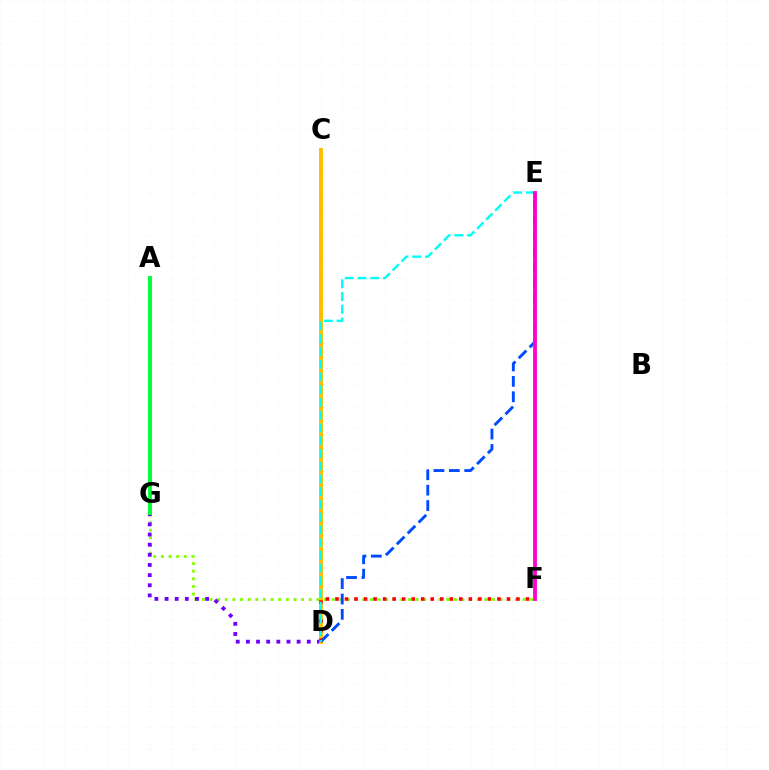{('F', 'G'): [{'color': '#84ff00', 'line_style': 'dotted', 'thickness': 2.07}], ('D', 'G'): [{'color': '#7200ff', 'line_style': 'dotted', 'thickness': 2.76}], ('C', 'D'): [{'color': '#ffbd00', 'line_style': 'solid', 'thickness': 2.84}], ('A', 'G'): [{'color': '#00ff39', 'line_style': 'solid', 'thickness': 2.81}], ('D', 'F'): [{'color': '#ff0000', 'line_style': 'dotted', 'thickness': 2.59}], ('D', 'E'): [{'color': '#004bff', 'line_style': 'dashed', 'thickness': 2.09}, {'color': '#00fff6', 'line_style': 'dashed', 'thickness': 1.73}], ('E', 'F'): [{'color': '#ff00cf', 'line_style': 'solid', 'thickness': 2.74}]}